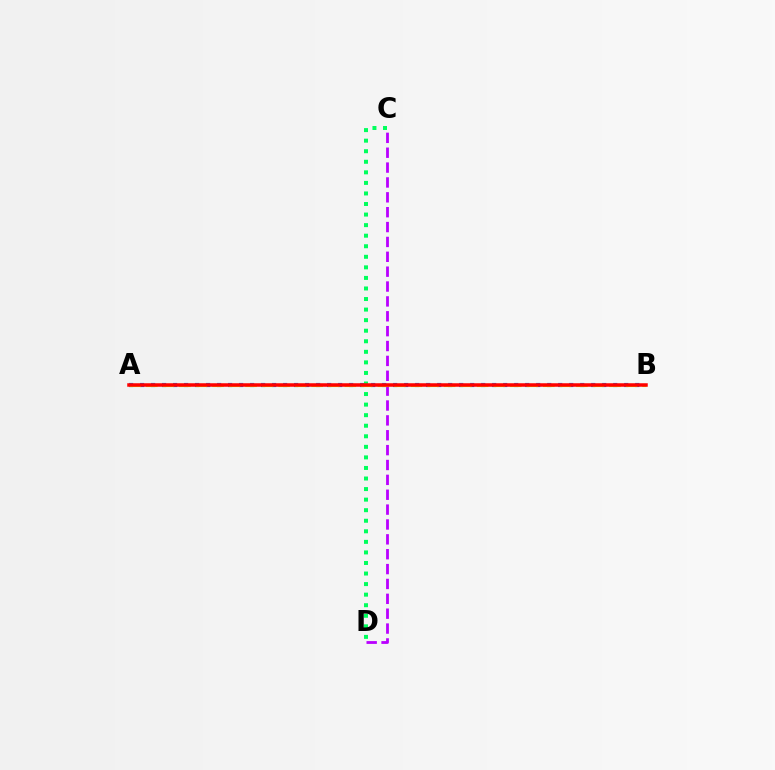{('C', 'D'): [{'color': '#b900ff', 'line_style': 'dashed', 'thickness': 2.02}, {'color': '#00ff5c', 'line_style': 'dotted', 'thickness': 2.87}], ('A', 'B'): [{'color': '#0074ff', 'line_style': 'dotted', 'thickness': 2.99}, {'color': '#d1ff00', 'line_style': 'dashed', 'thickness': 2.25}, {'color': '#ff0000', 'line_style': 'solid', 'thickness': 2.52}]}